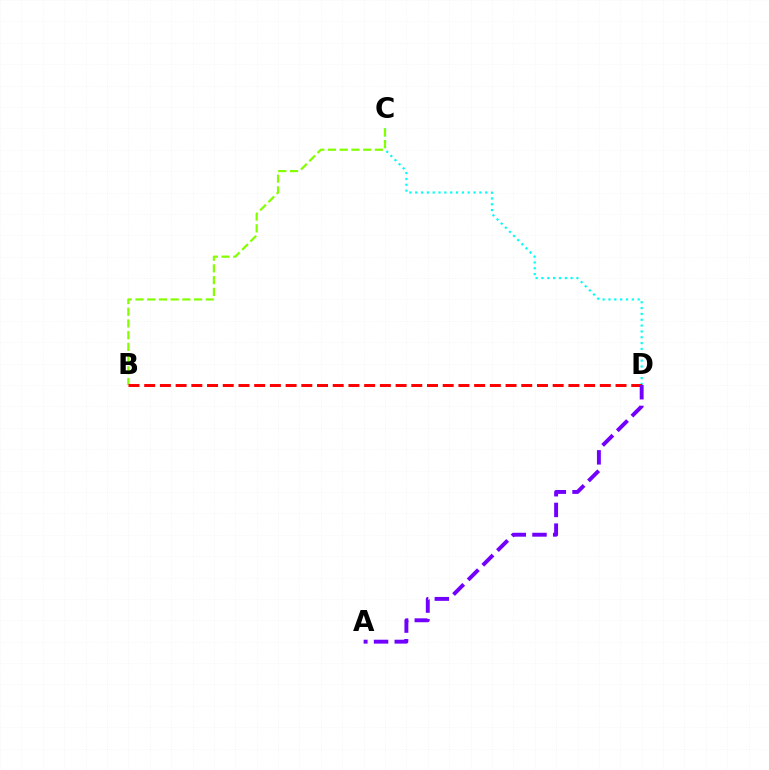{('C', 'D'): [{'color': '#00fff6', 'line_style': 'dotted', 'thickness': 1.59}], ('B', 'C'): [{'color': '#84ff00', 'line_style': 'dashed', 'thickness': 1.59}], ('B', 'D'): [{'color': '#ff0000', 'line_style': 'dashed', 'thickness': 2.13}], ('A', 'D'): [{'color': '#7200ff', 'line_style': 'dashed', 'thickness': 2.81}]}